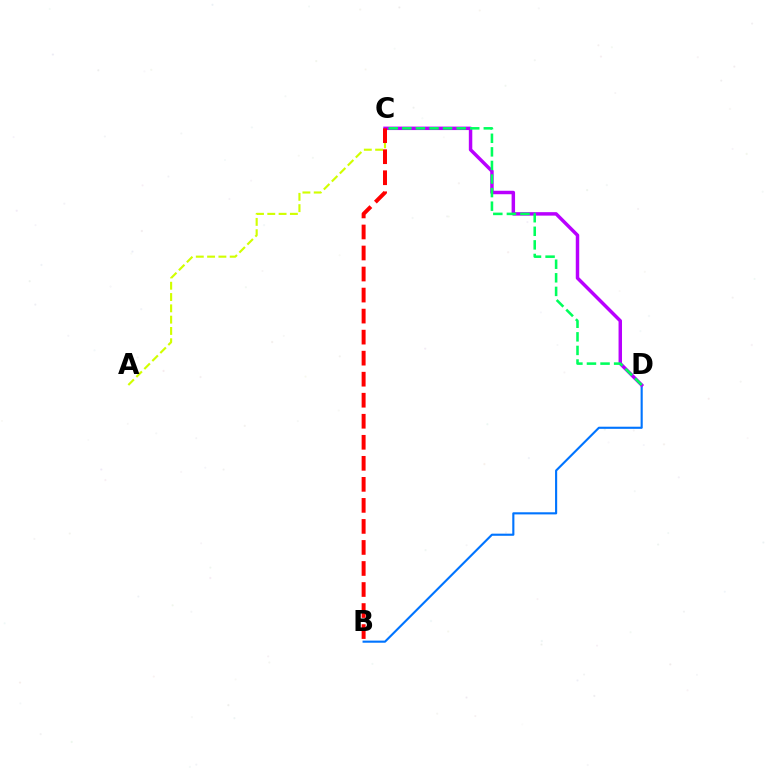{('B', 'D'): [{'color': '#0074ff', 'line_style': 'solid', 'thickness': 1.53}], ('C', 'D'): [{'color': '#b900ff', 'line_style': 'solid', 'thickness': 2.49}, {'color': '#00ff5c', 'line_style': 'dashed', 'thickness': 1.84}], ('A', 'C'): [{'color': '#d1ff00', 'line_style': 'dashed', 'thickness': 1.54}], ('B', 'C'): [{'color': '#ff0000', 'line_style': 'dashed', 'thickness': 2.86}]}